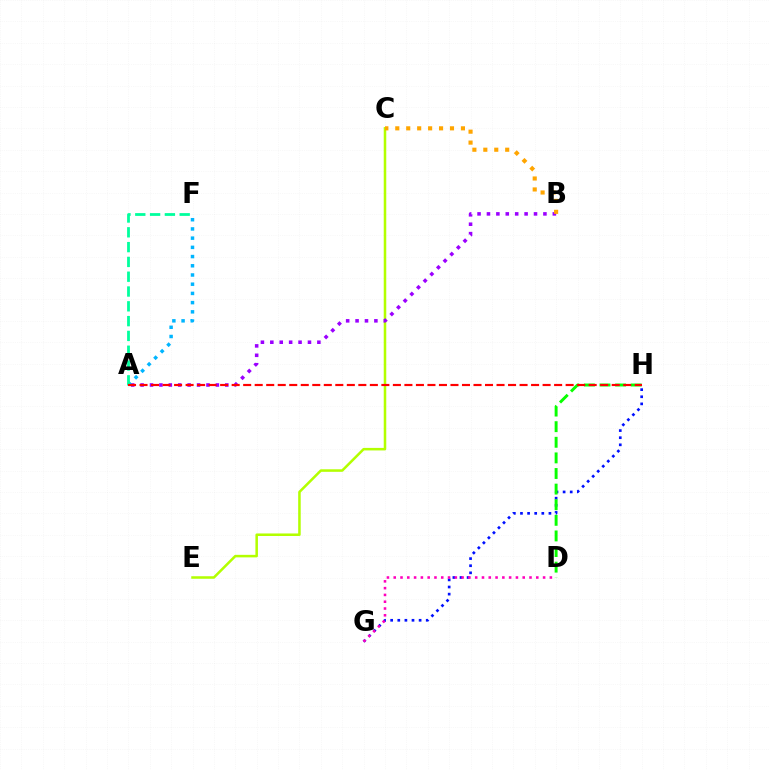{('C', 'E'): [{'color': '#b3ff00', 'line_style': 'solid', 'thickness': 1.82}], ('A', 'B'): [{'color': '#9b00ff', 'line_style': 'dotted', 'thickness': 2.56}], ('B', 'C'): [{'color': '#ffa500', 'line_style': 'dotted', 'thickness': 2.97}], ('G', 'H'): [{'color': '#0010ff', 'line_style': 'dotted', 'thickness': 1.93}], ('A', 'F'): [{'color': '#00b5ff', 'line_style': 'dotted', 'thickness': 2.5}, {'color': '#00ff9d', 'line_style': 'dashed', 'thickness': 2.01}], ('D', 'H'): [{'color': '#08ff00', 'line_style': 'dashed', 'thickness': 2.12}], ('A', 'H'): [{'color': '#ff0000', 'line_style': 'dashed', 'thickness': 1.56}], ('D', 'G'): [{'color': '#ff00bd', 'line_style': 'dotted', 'thickness': 1.84}]}